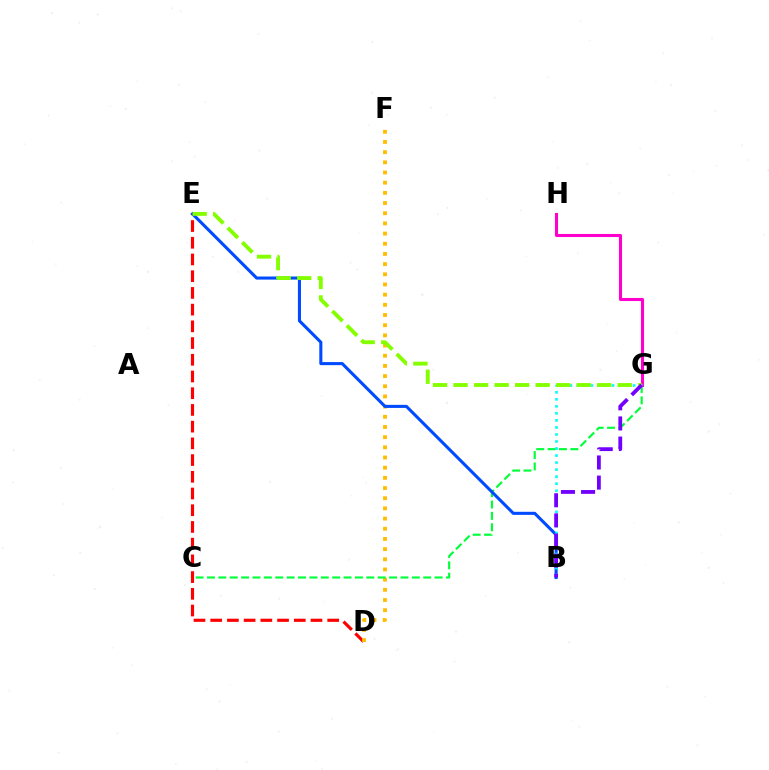{('D', 'E'): [{'color': '#ff0000', 'line_style': 'dashed', 'thickness': 2.27}], ('D', 'F'): [{'color': '#ffbd00', 'line_style': 'dotted', 'thickness': 2.77}], ('C', 'G'): [{'color': '#00ff39', 'line_style': 'dashed', 'thickness': 1.55}], ('G', 'H'): [{'color': '#ff00cf', 'line_style': 'solid', 'thickness': 2.22}], ('B', 'E'): [{'color': '#004bff', 'line_style': 'solid', 'thickness': 2.21}], ('B', 'G'): [{'color': '#00fff6', 'line_style': 'dotted', 'thickness': 1.91}, {'color': '#7200ff', 'line_style': 'dashed', 'thickness': 2.74}], ('E', 'G'): [{'color': '#84ff00', 'line_style': 'dashed', 'thickness': 2.79}]}